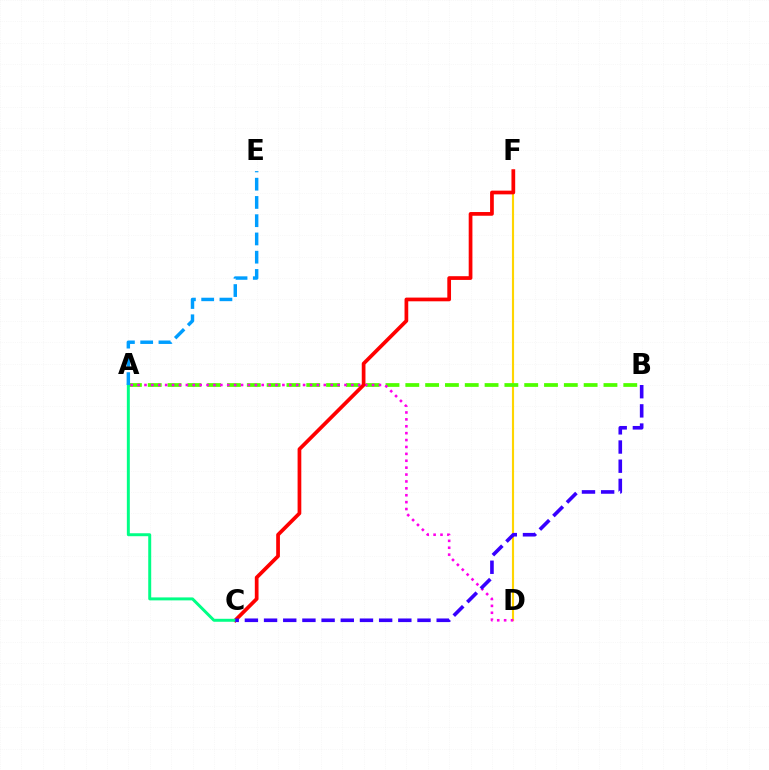{('D', 'F'): [{'color': '#ffd500', 'line_style': 'solid', 'thickness': 1.54}], ('A', 'B'): [{'color': '#4fff00', 'line_style': 'dashed', 'thickness': 2.69}], ('A', 'D'): [{'color': '#ff00ed', 'line_style': 'dotted', 'thickness': 1.87}], ('C', 'F'): [{'color': '#ff0000', 'line_style': 'solid', 'thickness': 2.68}], ('A', 'C'): [{'color': '#00ff86', 'line_style': 'solid', 'thickness': 2.14}], ('B', 'C'): [{'color': '#3700ff', 'line_style': 'dashed', 'thickness': 2.61}], ('A', 'E'): [{'color': '#009eff', 'line_style': 'dashed', 'thickness': 2.48}]}